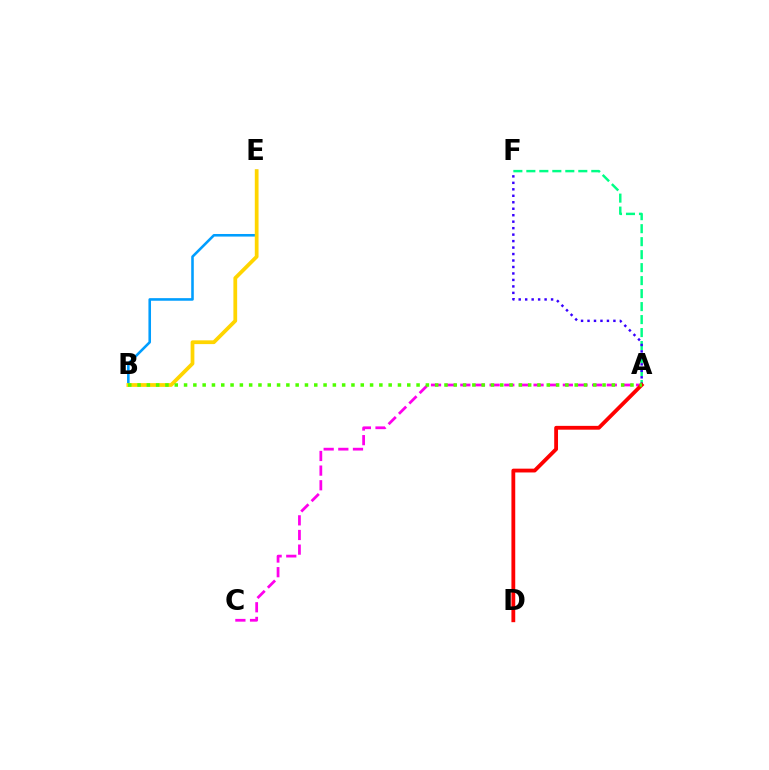{('A', 'C'): [{'color': '#ff00ed', 'line_style': 'dashed', 'thickness': 1.99}], ('B', 'E'): [{'color': '#009eff', 'line_style': 'solid', 'thickness': 1.86}, {'color': '#ffd500', 'line_style': 'solid', 'thickness': 2.7}], ('A', 'F'): [{'color': '#00ff86', 'line_style': 'dashed', 'thickness': 1.76}, {'color': '#3700ff', 'line_style': 'dotted', 'thickness': 1.76}], ('A', 'D'): [{'color': '#ff0000', 'line_style': 'solid', 'thickness': 2.74}], ('A', 'B'): [{'color': '#4fff00', 'line_style': 'dotted', 'thickness': 2.53}]}